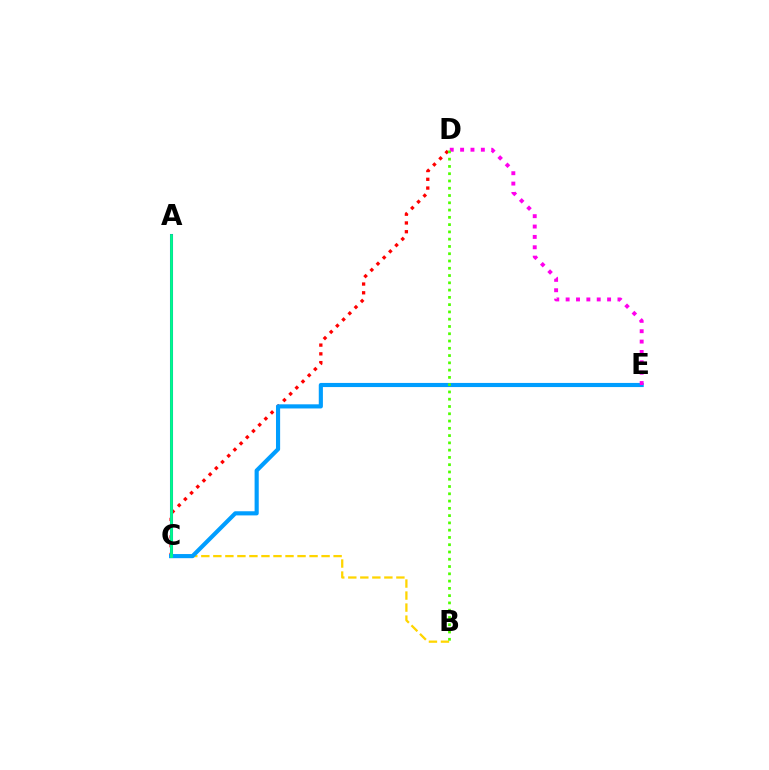{('C', 'D'): [{'color': '#ff0000', 'line_style': 'dotted', 'thickness': 2.38}], ('A', 'C'): [{'color': '#3700ff', 'line_style': 'solid', 'thickness': 2.2}, {'color': '#00ff86', 'line_style': 'solid', 'thickness': 1.99}], ('B', 'C'): [{'color': '#ffd500', 'line_style': 'dashed', 'thickness': 1.63}], ('C', 'E'): [{'color': '#009eff', 'line_style': 'solid', 'thickness': 2.98}], ('D', 'E'): [{'color': '#ff00ed', 'line_style': 'dotted', 'thickness': 2.82}], ('B', 'D'): [{'color': '#4fff00', 'line_style': 'dotted', 'thickness': 1.98}]}